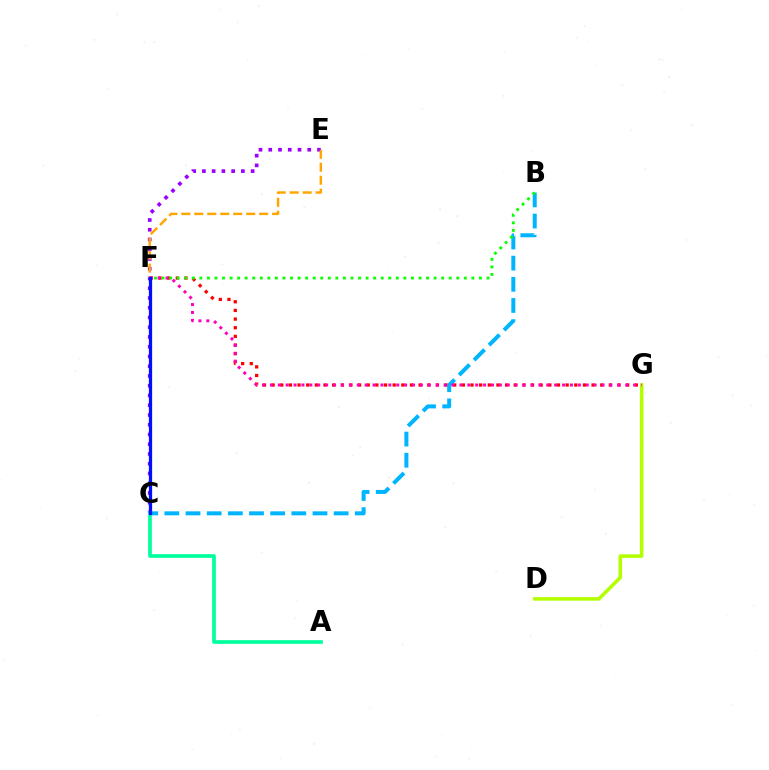{('F', 'G'): [{'color': '#ff0000', 'line_style': 'dotted', 'thickness': 2.35}, {'color': '#ff00bd', 'line_style': 'dotted', 'thickness': 2.15}], ('B', 'C'): [{'color': '#00b5ff', 'line_style': 'dashed', 'thickness': 2.87}], ('C', 'E'): [{'color': '#9b00ff', 'line_style': 'dotted', 'thickness': 2.65}], ('A', 'C'): [{'color': '#00ff9d', 'line_style': 'solid', 'thickness': 2.66}], ('B', 'F'): [{'color': '#08ff00', 'line_style': 'dotted', 'thickness': 2.05}], ('D', 'G'): [{'color': '#b3ff00', 'line_style': 'solid', 'thickness': 2.56}], ('E', 'F'): [{'color': '#ffa500', 'line_style': 'dashed', 'thickness': 1.76}], ('C', 'F'): [{'color': '#0010ff', 'line_style': 'solid', 'thickness': 2.33}]}